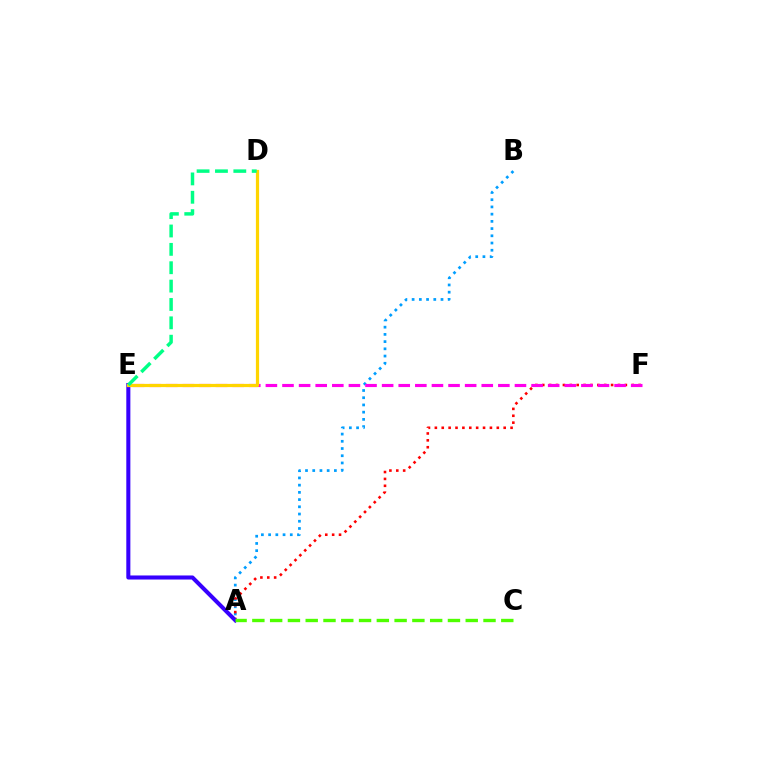{('A', 'B'): [{'color': '#009eff', 'line_style': 'dotted', 'thickness': 1.96}], ('A', 'F'): [{'color': '#ff0000', 'line_style': 'dotted', 'thickness': 1.87}], ('E', 'F'): [{'color': '#ff00ed', 'line_style': 'dashed', 'thickness': 2.26}], ('A', 'E'): [{'color': '#3700ff', 'line_style': 'solid', 'thickness': 2.92}], ('D', 'E'): [{'color': '#ffd500', 'line_style': 'solid', 'thickness': 2.31}, {'color': '#00ff86', 'line_style': 'dashed', 'thickness': 2.5}], ('A', 'C'): [{'color': '#4fff00', 'line_style': 'dashed', 'thickness': 2.42}]}